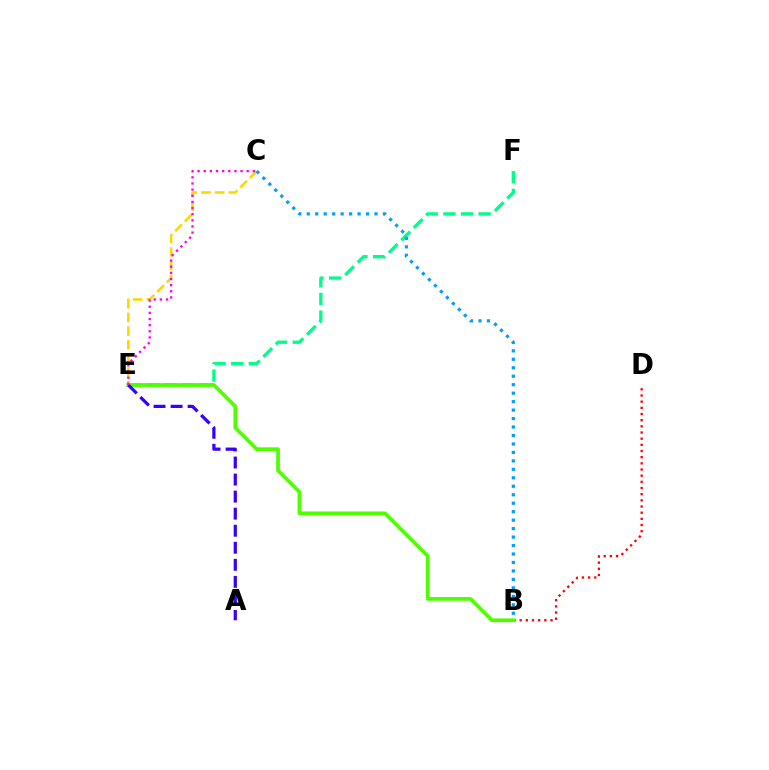{('B', 'D'): [{'color': '#ff0000', 'line_style': 'dotted', 'thickness': 1.68}], ('C', 'E'): [{'color': '#ffd500', 'line_style': 'dashed', 'thickness': 1.86}, {'color': '#ff00ed', 'line_style': 'dotted', 'thickness': 1.67}], ('E', 'F'): [{'color': '#00ff86', 'line_style': 'dashed', 'thickness': 2.39}], ('B', 'C'): [{'color': '#009eff', 'line_style': 'dotted', 'thickness': 2.3}], ('B', 'E'): [{'color': '#4fff00', 'line_style': 'solid', 'thickness': 2.67}], ('A', 'E'): [{'color': '#3700ff', 'line_style': 'dashed', 'thickness': 2.32}]}